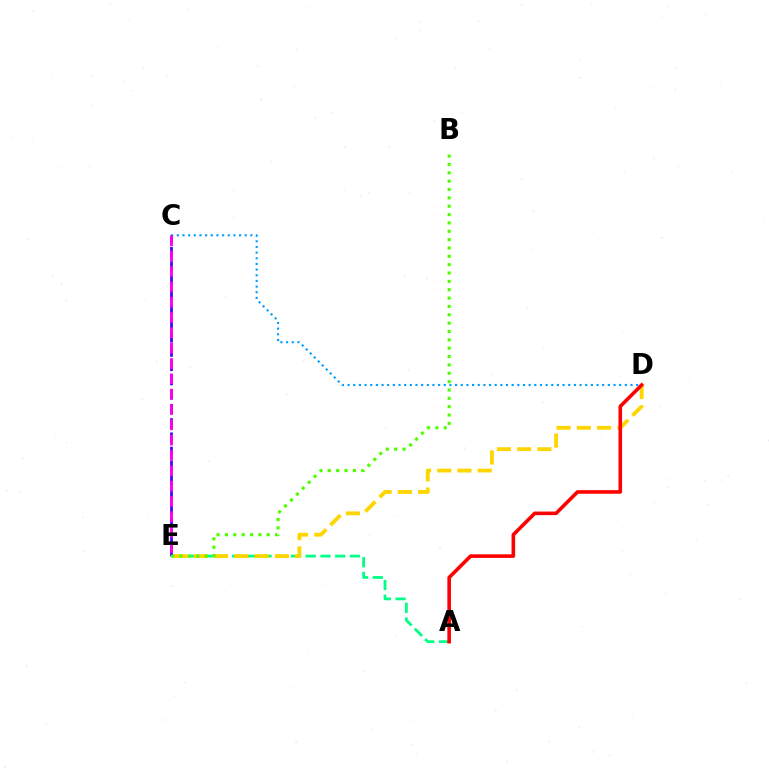{('C', 'D'): [{'color': '#009eff', 'line_style': 'dotted', 'thickness': 1.54}], ('C', 'E'): [{'color': '#3700ff', 'line_style': 'dashed', 'thickness': 1.94}, {'color': '#ff00ed', 'line_style': 'dashed', 'thickness': 2.08}], ('A', 'E'): [{'color': '#00ff86', 'line_style': 'dashed', 'thickness': 2.0}], ('D', 'E'): [{'color': '#ffd500', 'line_style': 'dashed', 'thickness': 2.75}], ('B', 'E'): [{'color': '#4fff00', 'line_style': 'dotted', 'thickness': 2.27}], ('A', 'D'): [{'color': '#ff0000', 'line_style': 'solid', 'thickness': 2.59}]}